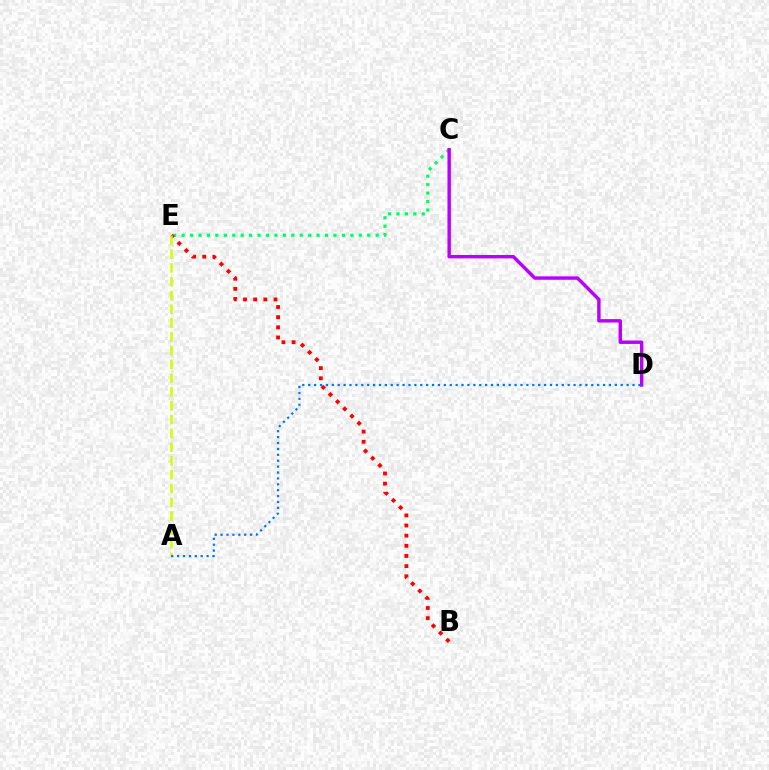{('C', 'E'): [{'color': '#00ff5c', 'line_style': 'dotted', 'thickness': 2.29}], ('B', 'E'): [{'color': '#ff0000', 'line_style': 'dotted', 'thickness': 2.76}], ('C', 'D'): [{'color': '#b900ff', 'line_style': 'solid', 'thickness': 2.46}], ('A', 'E'): [{'color': '#d1ff00', 'line_style': 'dashed', 'thickness': 1.87}], ('A', 'D'): [{'color': '#0074ff', 'line_style': 'dotted', 'thickness': 1.6}]}